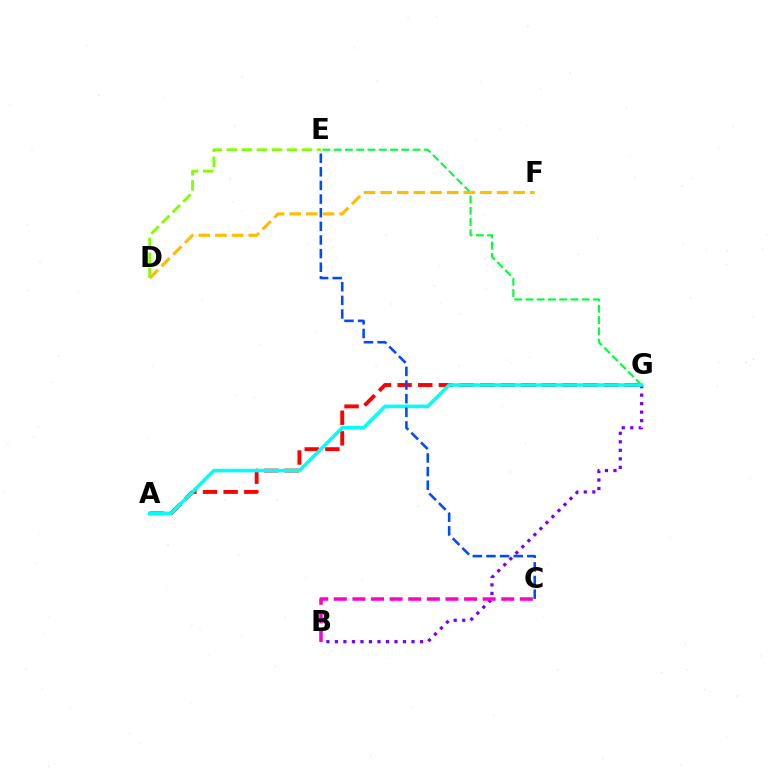{('B', 'G'): [{'color': '#7200ff', 'line_style': 'dotted', 'thickness': 2.31}], ('A', 'G'): [{'color': '#ff0000', 'line_style': 'dashed', 'thickness': 2.8}, {'color': '#00fff6', 'line_style': 'solid', 'thickness': 2.56}], ('E', 'G'): [{'color': '#00ff39', 'line_style': 'dashed', 'thickness': 1.53}], ('C', 'E'): [{'color': '#004bff', 'line_style': 'dashed', 'thickness': 1.85}], ('D', 'E'): [{'color': '#84ff00', 'line_style': 'dashed', 'thickness': 2.04}], ('B', 'C'): [{'color': '#ff00cf', 'line_style': 'dashed', 'thickness': 2.53}], ('D', 'F'): [{'color': '#ffbd00', 'line_style': 'dashed', 'thickness': 2.26}]}